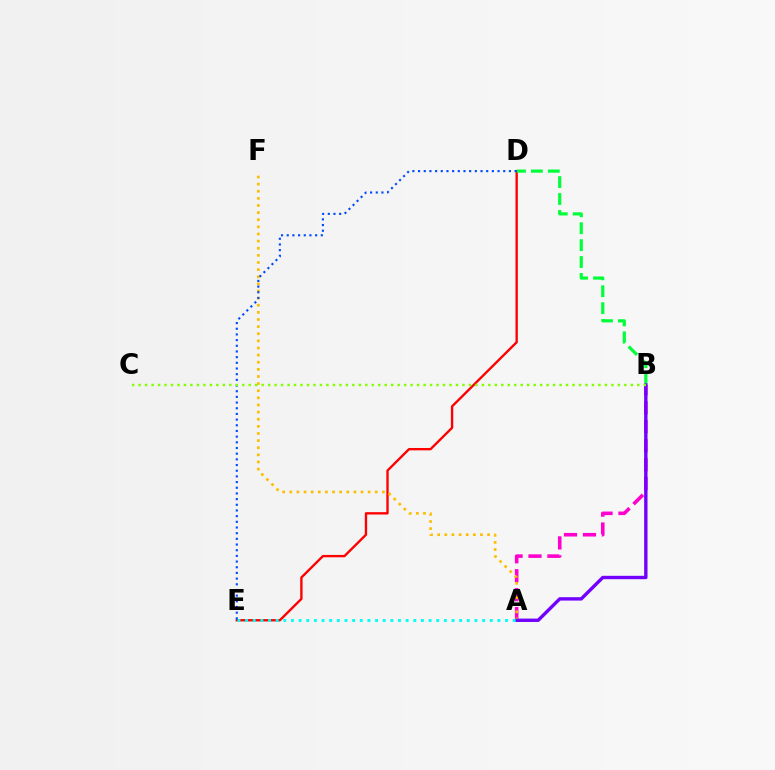{('D', 'E'): [{'color': '#ff0000', 'line_style': 'solid', 'thickness': 1.69}, {'color': '#004bff', 'line_style': 'dotted', 'thickness': 1.54}], ('A', 'B'): [{'color': '#ff00cf', 'line_style': 'dashed', 'thickness': 2.58}, {'color': '#7200ff', 'line_style': 'solid', 'thickness': 2.43}], ('B', 'D'): [{'color': '#00ff39', 'line_style': 'dashed', 'thickness': 2.3}], ('A', 'F'): [{'color': '#ffbd00', 'line_style': 'dotted', 'thickness': 1.94}], ('A', 'E'): [{'color': '#00fff6', 'line_style': 'dotted', 'thickness': 2.08}], ('B', 'C'): [{'color': '#84ff00', 'line_style': 'dotted', 'thickness': 1.76}]}